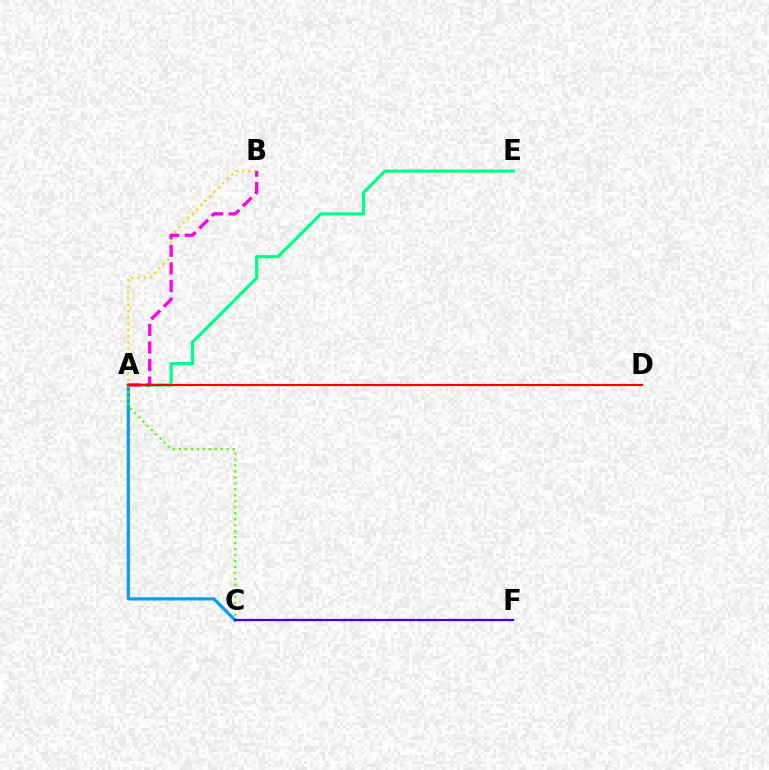{('A', 'C'): [{'color': '#009eff', 'line_style': 'solid', 'thickness': 2.27}, {'color': '#4fff00', 'line_style': 'dotted', 'thickness': 1.62}], ('A', 'B'): [{'color': '#ffd500', 'line_style': 'dotted', 'thickness': 1.69}, {'color': '#ff00ed', 'line_style': 'dashed', 'thickness': 2.39}], ('A', 'E'): [{'color': '#00ff86', 'line_style': 'solid', 'thickness': 2.28}], ('A', 'D'): [{'color': '#ff0000', 'line_style': 'solid', 'thickness': 1.52}], ('C', 'F'): [{'color': '#3700ff', 'line_style': 'solid', 'thickness': 1.59}]}